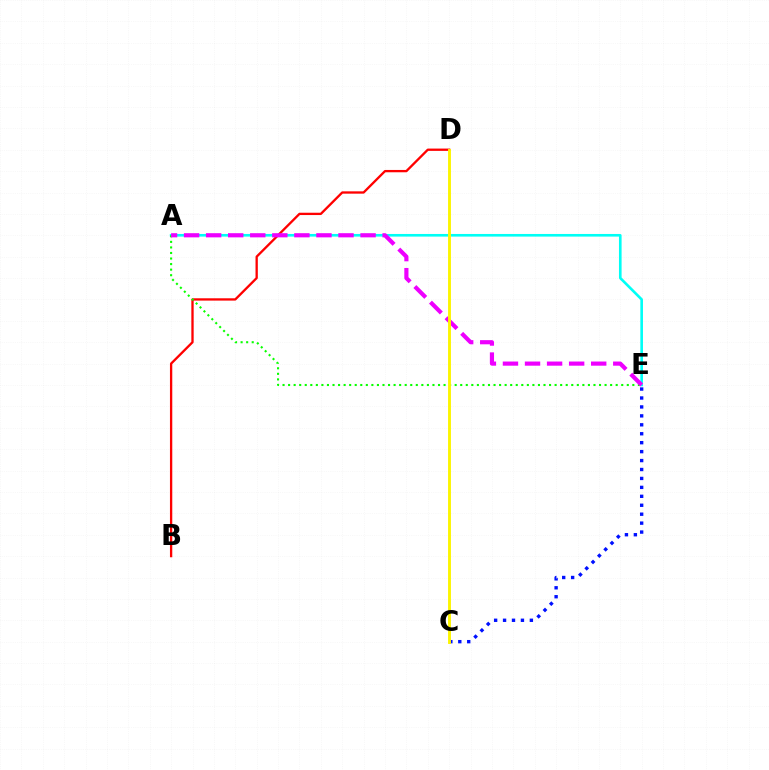{('C', 'E'): [{'color': '#0010ff', 'line_style': 'dotted', 'thickness': 2.43}], ('A', 'E'): [{'color': '#00fff6', 'line_style': 'solid', 'thickness': 1.89}, {'color': '#08ff00', 'line_style': 'dotted', 'thickness': 1.51}, {'color': '#ee00ff', 'line_style': 'dashed', 'thickness': 3.0}], ('B', 'D'): [{'color': '#ff0000', 'line_style': 'solid', 'thickness': 1.67}], ('C', 'D'): [{'color': '#fcf500', 'line_style': 'solid', 'thickness': 2.09}]}